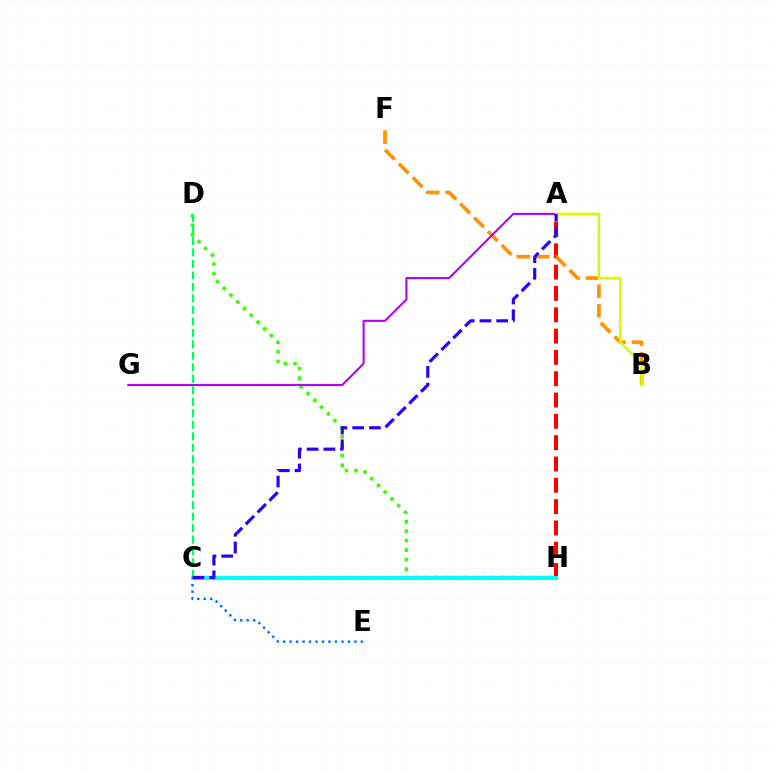{('A', 'H'): [{'color': '#ff0000', 'line_style': 'dashed', 'thickness': 2.9}], ('C', 'E'): [{'color': '#0074ff', 'line_style': 'dotted', 'thickness': 1.76}], ('C', 'H'): [{'color': '#ff00ac', 'line_style': 'dashed', 'thickness': 2.97}, {'color': '#00fff6', 'line_style': 'solid', 'thickness': 2.95}], ('B', 'F'): [{'color': '#ff9400', 'line_style': 'dashed', 'thickness': 2.65}], ('D', 'H'): [{'color': '#3dff00', 'line_style': 'dotted', 'thickness': 2.59}], ('C', 'D'): [{'color': '#00ff5c', 'line_style': 'dashed', 'thickness': 1.56}], ('A', 'G'): [{'color': '#b900ff', 'line_style': 'solid', 'thickness': 1.51}], ('A', 'B'): [{'color': '#d1ff00', 'line_style': 'solid', 'thickness': 1.81}], ('A', 'C'): [{'color': '#2500ff', 'line_style': 'dashed', 'thickness': 2.27}]}